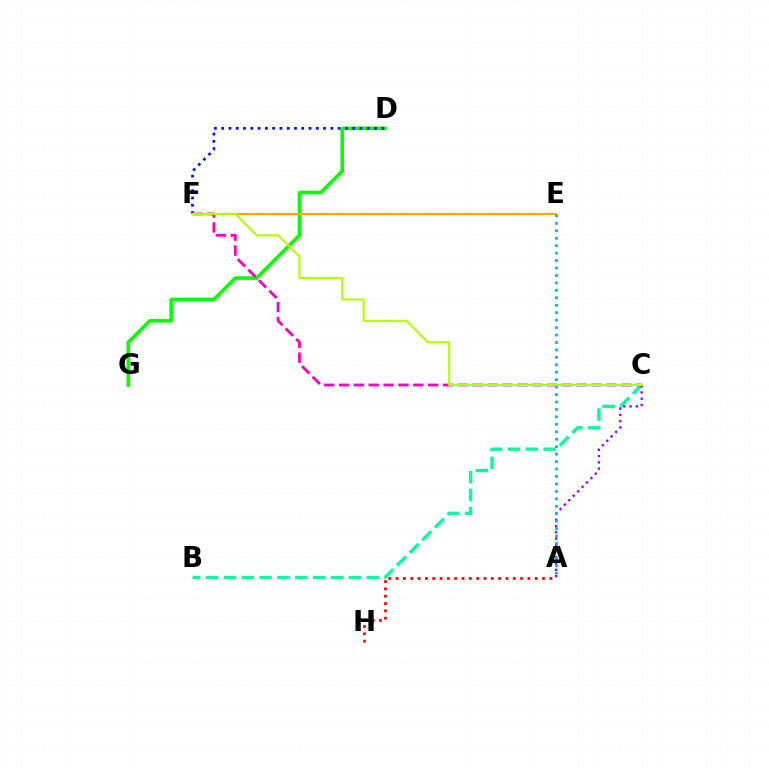{('D', 'G'): [{'color': '#08ff00', 'line_style': 'solid', 'thickness': 2.59}], ('B', 'C'): [{'color': '#00ff9d', 'line_style': 'dashed', 'thickness': 2.42}], ('D', 'F'): [{'color': '#0010ff', 'line_style': 'dotted', 'thickness': 1.98}], ('E', 'F'): [{'color': '#ffa500', 'line_style': 'solid', 'thickness': 1.52}], ('A', 'C'): [{'color': '#9b00ff', 'line_style': 'dotted', 'thickness': 1.7}], ('C', 'F'): [{'color': '#ff00bd', 'line_style': 'dashed', 'thickness': 2.02}, {'color': '#b3ff00', 'line_style': 'solid', 'thickness': 1.52}], ('A', 'E'): [{'color': '#00b5ff', 'line_style': 'dotted', 'thickness': 2.02}], ('A', 'H'): [{'color': '#ff0000', 'line_style': 'dotted', 'thickness': 1.99}]}